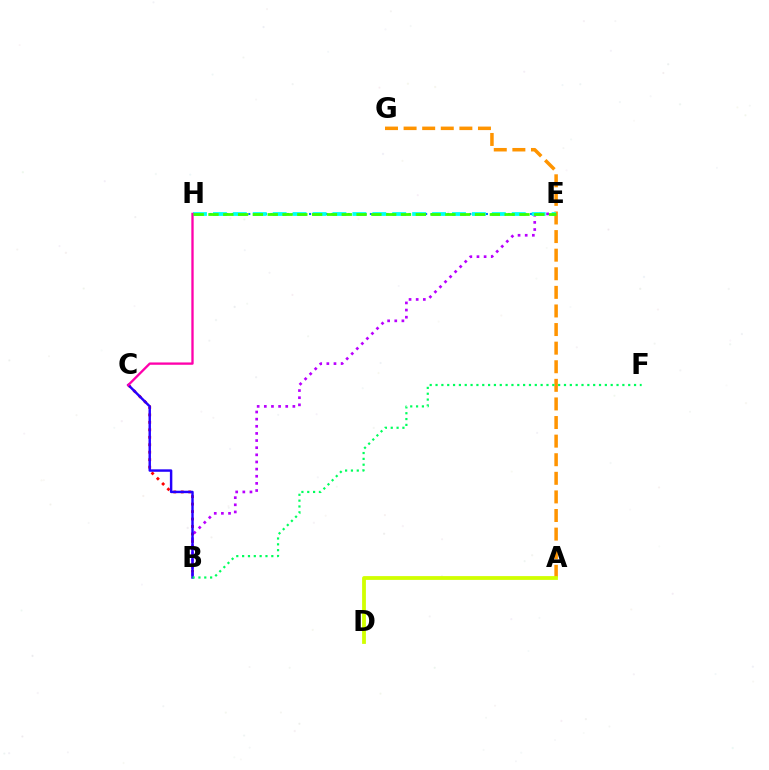{('E', 'H'): [{'color': '#0074ff', 'line_style': 'dotted', 'thickness': 1.5}, {'color': '#00fff6', 'line_style': 'dashed', 'thickness': 2.71}, {'color': '#3dff00', 'line_style': 'dashed', 'thickness': 2.01}], ('B', 'C'): [{'color': '#ff0000', 'line_style': 'dotted', 'thickness': 2.03}, {'color': '#2500ff', 'line_style': 'solid', 'thickness': 1.76}], ('B', 'E'): [{'color': '#b900ff', 'line_style': 'dotted', 'thickness': 1.94}], ('A', 'G'): [{'color': '#ff9400', 'line_style': 'dashed', 'thickness': 2.53}], ('C', 'H'): [{'color': '#ff00ac', 'line_style': 'solid', 'thickness': 1.67}], ('A', 'D'): [{'color': '#d1ff00', 'line_style': 'solid', 'thickness': 2.74}], ('B', 'F'): [{'color': '#00ff5c', 'line_style': 'dotted', 'thickness': 1.59}]}